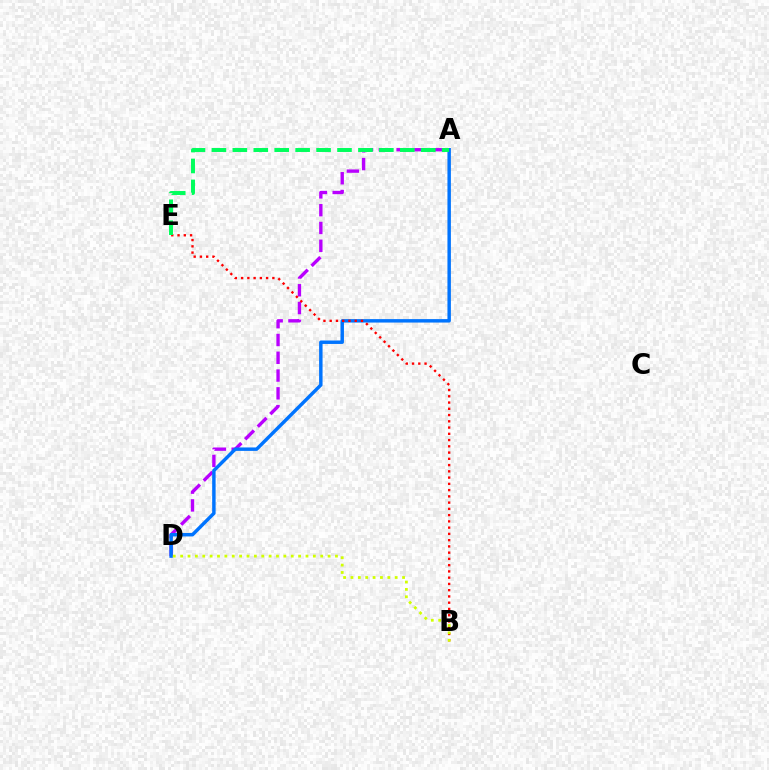{('A', 'D'): [{'color': '#b900ff', 'line_style': 'dashed', 'thickness': 2.42}, {'color': '#0074ff', 'line_style': 'solid', 'thickness': 2.48}], ('B', 'E'): [{'color': '#ff0000', 'line_style': 'dotted', 'thickness': 1.7}], ('B', 'D'): [{'color': '#d1ff00', 'line_style': 'dotted', 'thickness': 2.0}], ('A', 'E'): [{'color': '#00ff5c', 'line_style': 'dashed', 'thickness': 2.84}]}